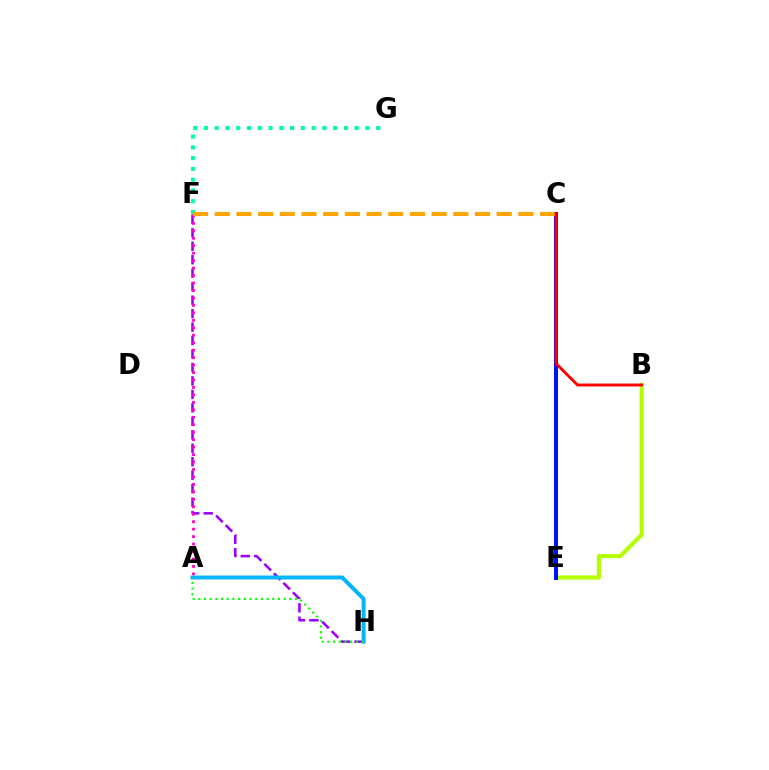{('B', 'E'): [{'color': '#b3ff00', 'line_style': 'solid', 'thickness': 2.98}], ('F', 'G'): [{'color': '#00ff9d', 'line_style': 'dotted', 'thickness': 2.92}], ('F', 'H'): [{'color': '#9b00ff', 'line_style': 'dashed', 'thickness': 1.83}], ('C', 'E'): [{'color': '#0010ff', 'line_style': 'solid', 'thickness': 2.87}], ('A', 'F'): [{'color': '#ff00bd', 'line_style': 'dotted', 'thickness': 2.03}], ('C', 'F'): [{'color': '#ffa500', 'line_style': 'dashed', 'thickness': 2.95}], ('B', 'C'): [{'color': '#ff0000', 'line_style': 'solid', 'thickness': 2.09}], ('A', 'H'): [{'color': '#00b5ff', 'line_style': 'solid', 'thickness': 2.83}, {'color': '#08ff00', 'line_style': 'dotted', 'thickness': 1.55}]}